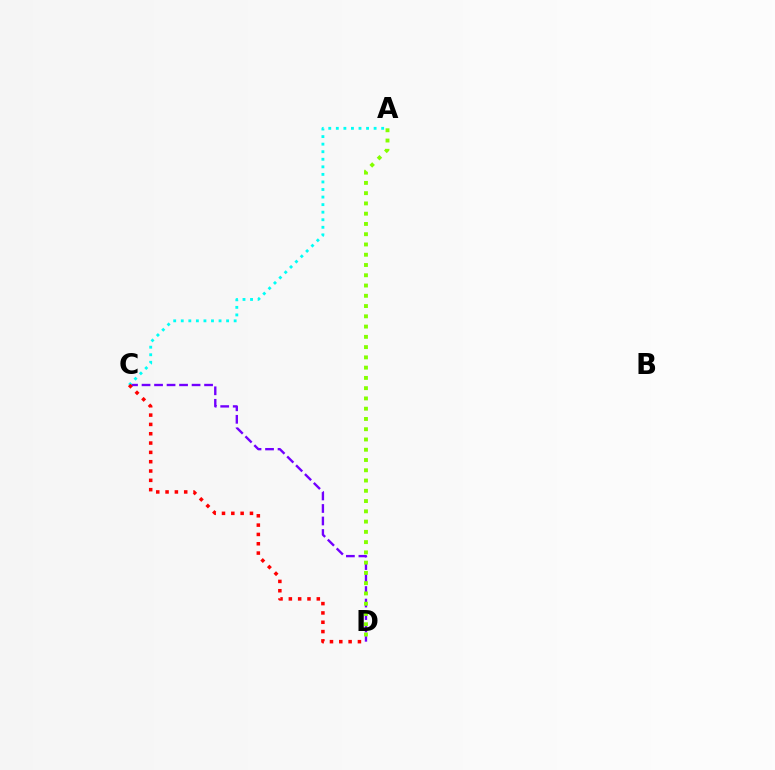{('C', 'D'): [{'color': '#7200ff', 'line_style': 'dashed', 'thickness': 1.7}, {'color': '#ff0000', 'line_style': 'dotted', 'thickness': 2.53}], ('A', 'D'): [{'color': '#84ff00', 'line_style': 'dotted', 'thickness': 2.79}], ('A', 'C'): [{'color': '#00fff6', 'line_style': 'dotted', 'thickness': 2.05}]}